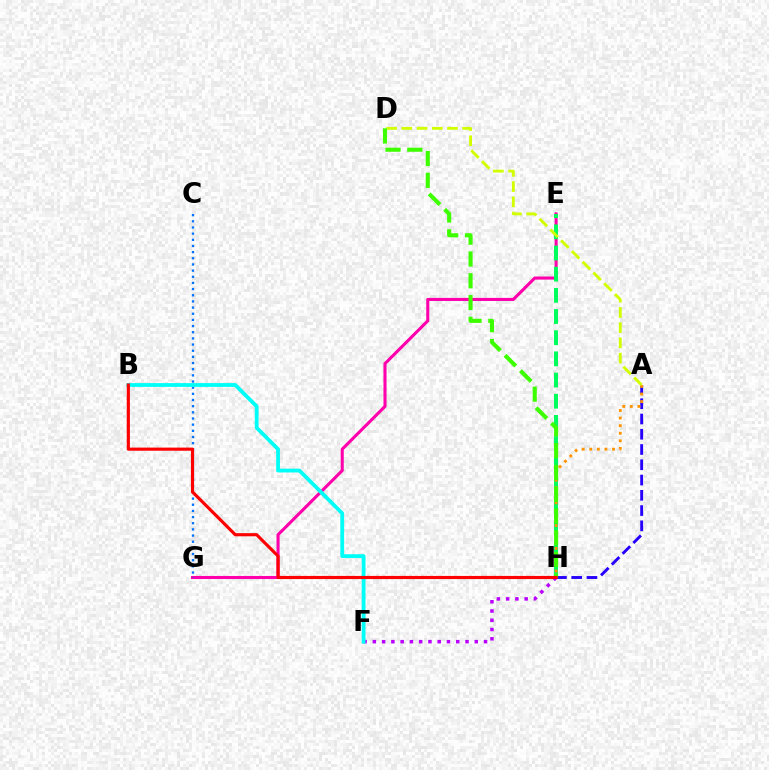{('F', 'H'): [{'color': '#b900ff', 'line_style': 'dotted', 'thickness': 2.52}], ('E', 'G'): [{'color': '#ff00ac', 'line_style': 'solid', 'thickness': 2.22}], ('A', 'H'): [{'color': '#2500ff', 'line_style': 'dashed', 'thickness': 2.07}, {'color': '#ff9400', 'line_style': 'dotted', 'thickness': 2.06}], ('E', 'H'): [{'color': '#00ff5c', 'line_style': 'dashed', 'thickness': 2.88}], ('A', 'D'): [{'color': '#d1ff00', 'line_style': 'dashed', 'thickness': 2.07}], ('D', 'H'): [{'color': '#3dff00', 'line_style': 'dashed', 'thickness': 2.96}], ('C', 'G'): [{'color': '#0074ff', 'line_style': 'dotted', 'thickness': 1.67}], ('B', 'F'): [{'color': '#00fff6', 'line_style': 'solid', 'thickness': 2.74}], ('B', 'H'): [{'color': '#ff0000', 'line_style': 'solid', 'thickness': 2.27}]}